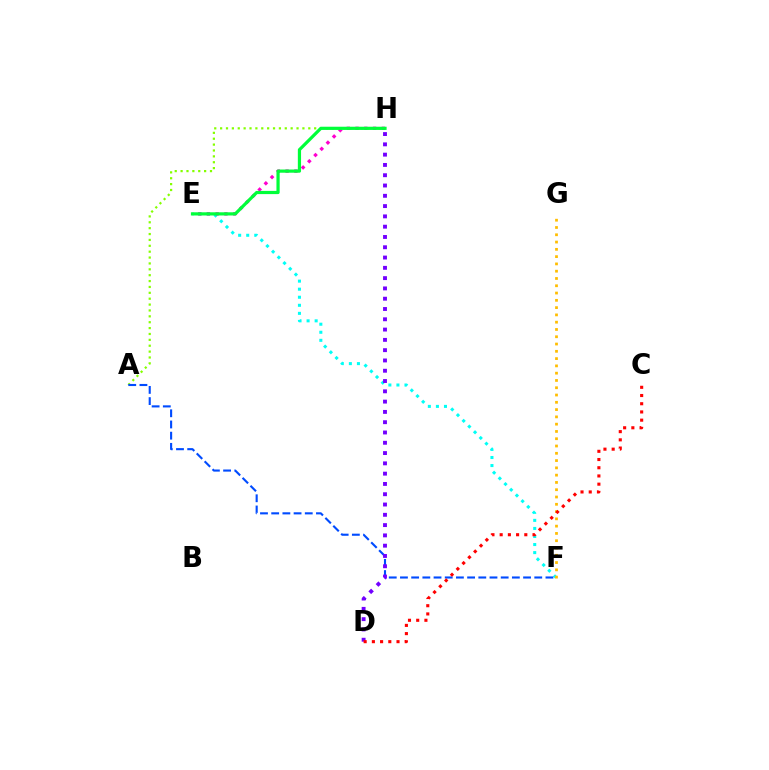{('E', 'F'): [{'color': '#00fff6', 'line_style': 'dotted', 'thickness': 2.19}], ('A', 'H'): [{'color': '#84ff00', 'line_style': 'dotted', 'thickness': 1.6}], ('E', 'H'): [{'color': '#ff00cf', 'line_style': 'dotted', 'thickness': 2.38}, {'color': '#00ff39', 'line_style': 'solid', 'thickness': 2.31}], ('A', 'F'): [{'color': '#004bff', 'line_style': 'dashed', 'thickness': 1.52}], ('F', 'G'): [{'color': '#ffbd00', 'line_style': 'dotted', 'thickness': 1.98}], ('D', 'H'): [{'color': '#7200ff', 'line_style': 'dotted', 'thickness': 2.8}], ('C', 'D'): [{'color': '#ff0000', 'line_style': 'dotted', 'thickness': 2.23}]}